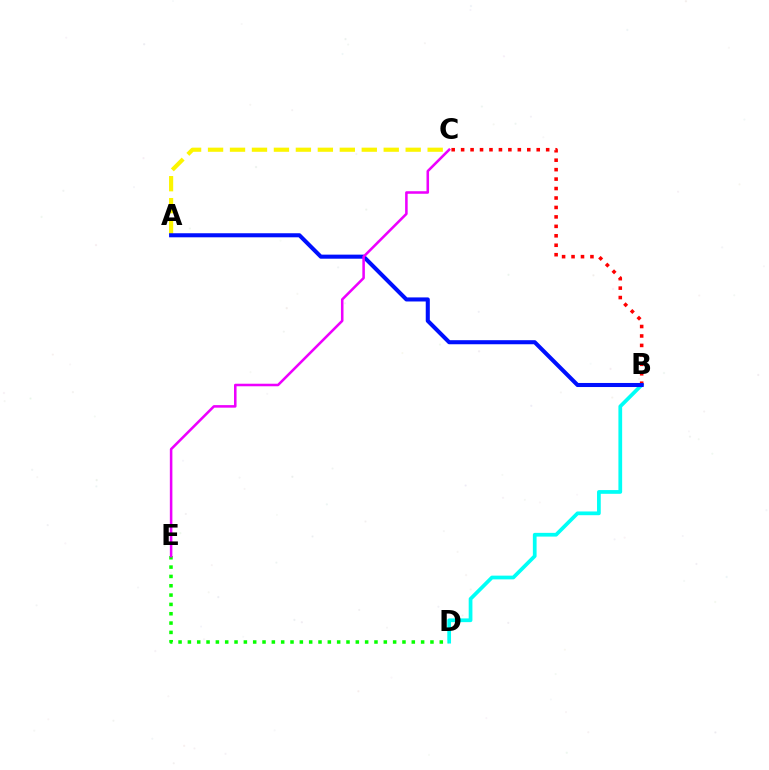{('B', 'D'): [{'color': '#00fff6', 'line_style': 'solid', 'thickness': 2.69}], ('D', 'E'): [{'color': '#08ff00', 'line_style': 'dotted', 'thickness': 2.53}], ('A', 'C'): [{'color': '#fcf500', 'line_style': 'dashed', 'thickness': 2.98}], ('B', 'C'): [{'color': '#ff0000', 'line_style': 'dotted', 'thickness': 2.57}], ('A', 'B'): [{'color': '#0010ff', 'line_style': 'solid', 'thickness': 2.93}], ('C', 'E'): [{'color': '#ee00ff', 'line_style': 'solid', 'thickness': 1.83}]}